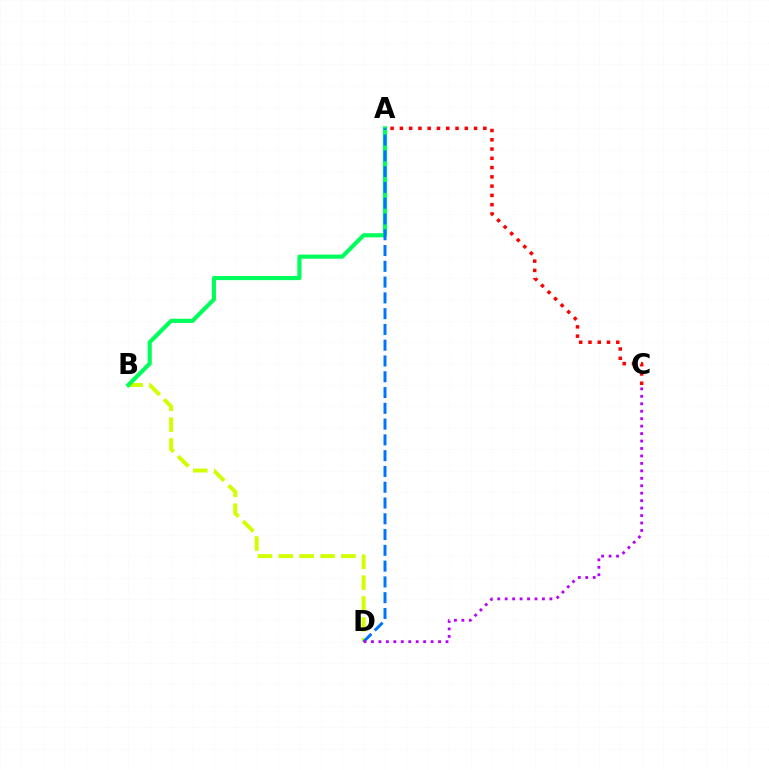{('B', 'D'): [{'color': '#d1ff00', 'line_style': 'dashed', 'thickness': 2.83}], ('A', 'B'): [{'color': '#00ff5c', 'line_style': 'solid', 'thickness': 2.99}], ('A', 'C'): [{'color': '#ff0000', 'line_style': 'dotted', 'thickness': 2.52}], ('A', 'D'): [{'color': '#0074ff', 'line_style': 'dashed', 'thickness': 2.14}], ('C', 'D'): [{'color': '#b900ff', 'line_style': 'dotted', 'thickness': 2.02}]}